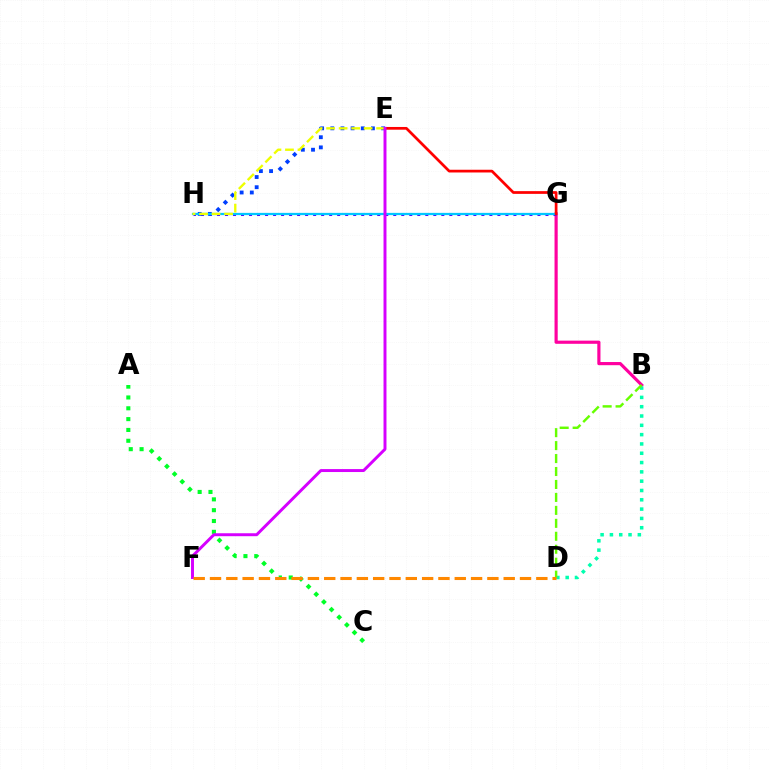{('B', 'G'): [{'color': '#ff00a0', 'line_style': 'solid', 'thickness': 2.28}], ('G', 'H'): [{'color': '#4f00ff', 'line_style': 'dotted', 'thickness': 2.18}, {'color': '#00c7ff', 'line_style': 'solid', 'thickness': 1.62}], ('B', 'D'): [{'color': '#00ffaf', 'line_style': 'dotted', 'thickness': 2.53}, {'color': '#66ff00', 'line_style': 'dashed', 'thickness': 1.76}], ('E', 'H'): [{'color': '#003fff', 'line_style': 'dotted', 'thickness': 2.76}, {'color': '#eeff00', 'line_style': 'dashed', 'thickness': 1.7}], ('A', 'C'): [{'color': '#00ff27', 'line_style': 'dotted', 'thickness': 2.94}], ('E', 'G'): [{'color': '#ff0000', 'line_style': 'solid', 'thickness': 1.97}], ('E', 'F'): [{'color': '#d600ff', 'line_style': 'solid', 'thickness': 2.12}], ('D', 'F'): [{'color': '#ff8800', 'line_style': 'dashed', 'thickness': 2.22}]}